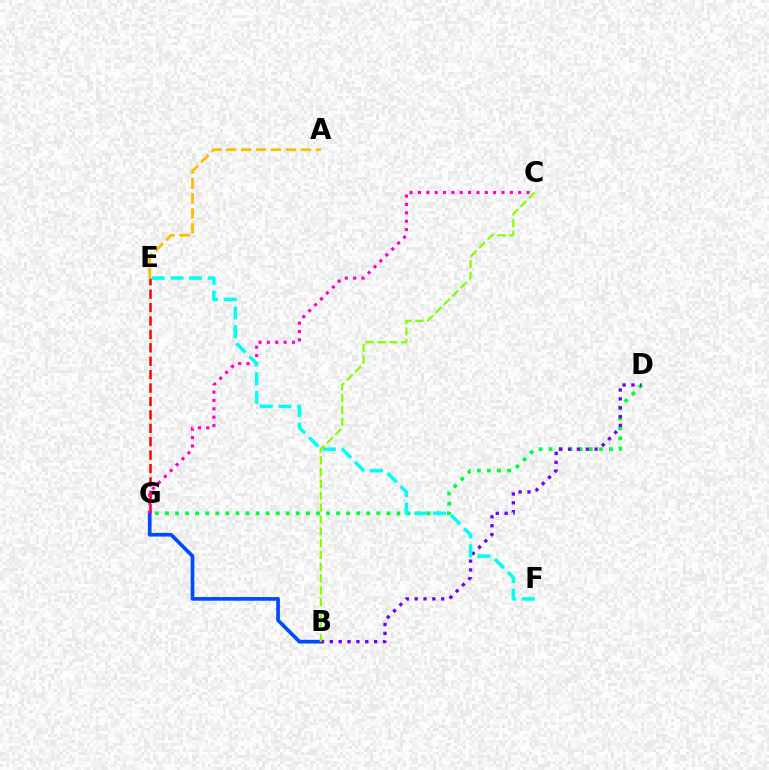{('B', 'G'): [{'color': '#004bff', 'line_style': 'solid', 'thickness': 2.66}], ('D', 'G'): [{'color': '#00ff39', 'line_style': 'dotted', 'thickness': 2.73}], ('E', 'G'): [{'color': '#ff0000', 'line_style': 'dashed', 'thickness': 1.82}], ('C', 'G'): [{'color': '#ff00cf', 'line_style': 'dotted', 'thickness': 2.27}], ('A', 'E'): [{'color': '#ffbd00', 'line_style': 'dashed', 'thickness': 2.03}], ('B', 'D'): [{'color': '#7200ff', 'line_style': 'dotted', 'thickness': 2.4}], ('E', 'F'): [{'color': '#00fff6', 'line_style': 'dashed', 'thickness': 2.53}], ('B', 'C'): [{'color': '#84ff00', 'line_style': 'dashed', 'thickness': 1.61}]}